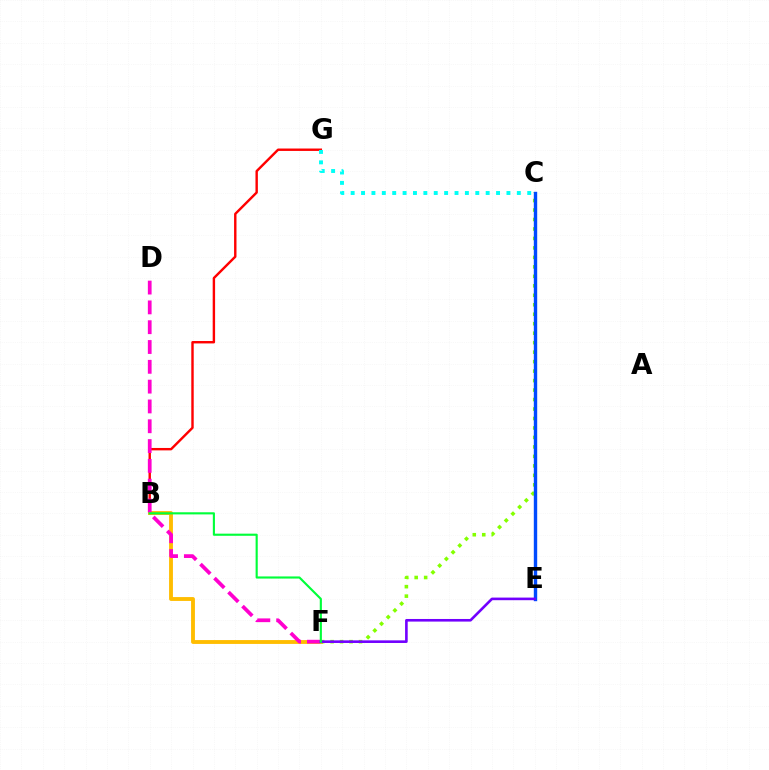{('B', 'G'): [{'color': '#ff0000', 'line_style': 'solid', 'thickness': 1.74}], ('C', 'G'): [{'color': '#00fff6', 'line_style': 'dotted', 'thickness': 2.82}], ('B', 'F'): [{'color': '#ffbd00', 'line_style': 'solid', 'thickness': 2.77}, {'color': '#00ff39', 'line_style': 'solid', 'thickness': 1.54}], ('C', 'F'): [{'color': '#84ff00', 'line_style': 'dotted', 'thickness': 2.57}], ('C', 'E'): [{'color': '#004bff', 'line_style': 'solid', 'thickness': 2.44}], ('D', 'F'): [{'color': '#ff00cf', 'line_style': 'dashed', 'thickness': 2.69}], ('E', 'F'): [{'color': '#7200ff', 'line_style': 'solid', 'thickness': 1.88}]}